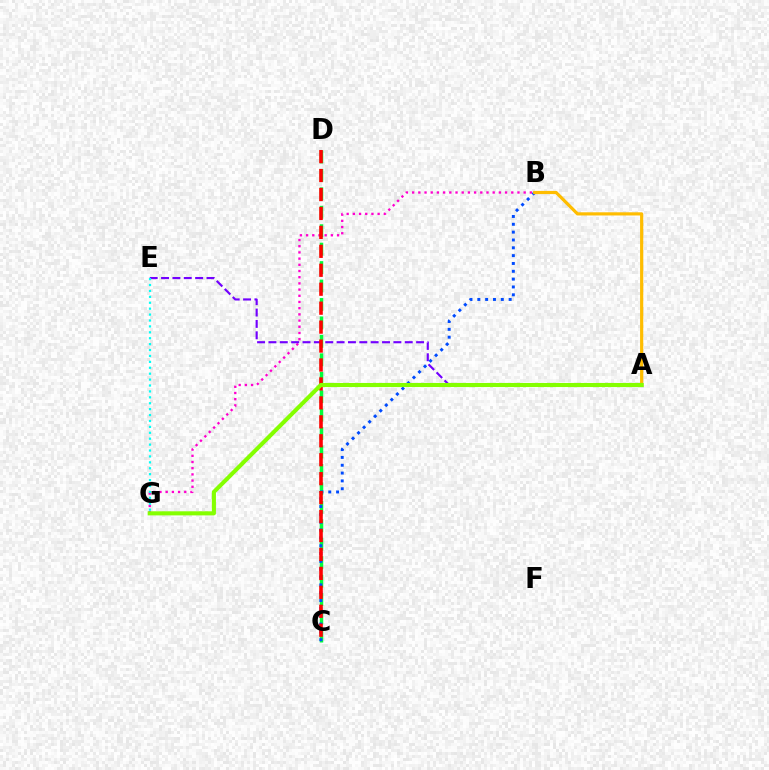{('B', 'G'): [{'color': '#ff00cf', 'line_style': 'dotted', 'thickness': 1.68}], ('C', 'D'): [{'color': '#00ff39', 'line_style': 'dashed', 'thickness': 2.51}, {'color': '#ff0000', 'line_style': 'dashed', 'thickness': 2.57}], ('A', 'E'): [{'color': '#7200ff', 'line_style': 'dashed', 'thickness': 1.54}], ('B', 'C'): [{'color': '#004bff', 'line_style': 'dotted', 'thickness': 2.13}], ('A', 'B'): [{'color': '#ffbd00', 'line_style': 'solid', 'thickness': 2.29}], ('E', 'G'): [{'color': '#00fff6', 'line_style': 'dotted', 'thickness': 1.61}], ('A', 'G'): [{'color': '#84ff00', 'line_style': 'solid', 'thickness': 2.95}]}